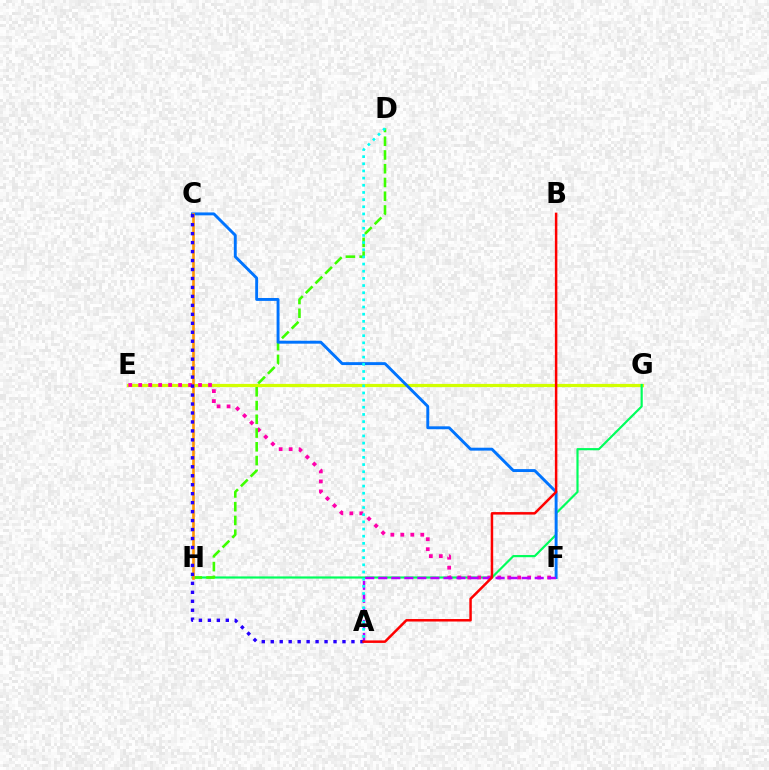{('E', 'G'): [{'color': '#d1ff00', 'line_style': 'solid', 'thickness': 2.31}], ('G', 'H'): [{'color': '#00ff5c', 'line_style': 'solid', 'thickness': 1.57}], ('E', 'F'): [{'color': '#ff00ac', 'line_style': 'dotted', 'thickness': 2.71}], ('D', 'H'): [{'color': '#3dff00', 'line_style': 'dashed', 'thickness': 1.87}], ('C', 'F'): [{'color': '#0074ff', 'line_style': 'solid', 'thickness': 2.09}], ('A', 'F'): [{'color': '#b900ff', 'line_style': 'dashed', 'thickness': 1.77}], ('C', 'H'): [{'color': '#ff9400', 'line_style': 'solid', 'thickness': 1.9}], ('A', 'C'): [{'color': '#2500ff', 'line_style': 'dotted', 'thickness': 2.44}], ('A', 'D'): [{'color': '#00fff6', 'line_style': 'dotted', 'thickness': 1.95}], ('A', 'B'): [{'color': '#ff0000', 'line_style': 'solid', 'thickness': 1.8}]}